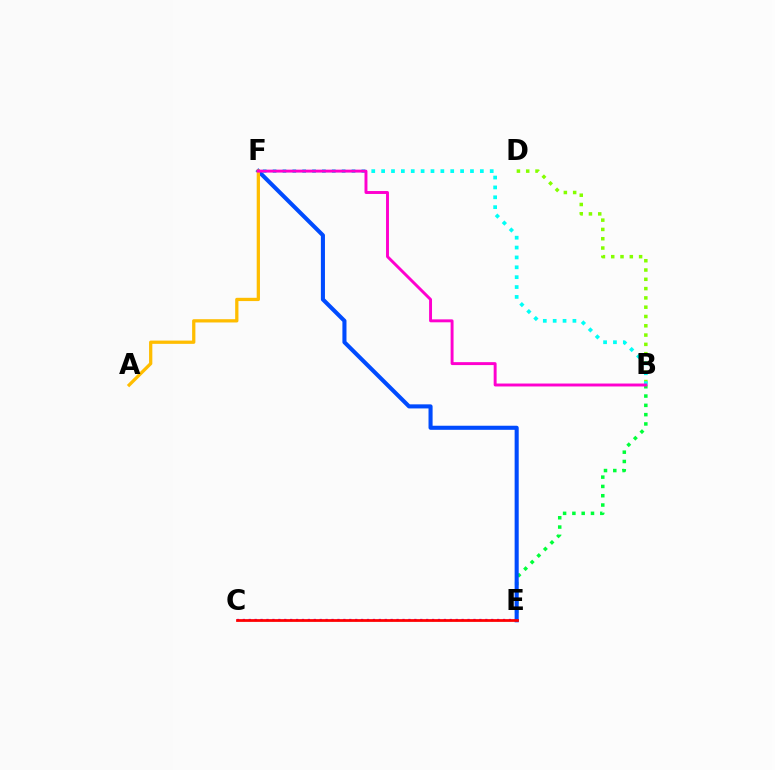{('B', 'D'): [{'color': '#84ff00', 'line_style': 'dotted', 'thickness': 2.53}], ('C', 'E'): [{'color': '#7200ff', 'line_style': 'dotted', 'thickness': 1.61}, {'color': '#ff0000', 'line_style': 'solid', 'thickness': 1.98}], ('B', 'E'): [{'color': '#00ff39', 'line_style': 'dotted', 'thickness': 2.53}], ('E', 'F'): [{'color': '#004bff', 'line_style': 'solid', 'thickness': 2.94}], ('B', 'F'): [{'color': '#00fff6', 'line_style': 'dotted', 'thickness': 2.68}, {'color': '#ff00cf', 'line_style': 'solid', 'thickness': 2.11}], ('A', 'F'): [{'color': '#ffbd00', 'line_style': 'solid', 'thickness': 2.35}]}